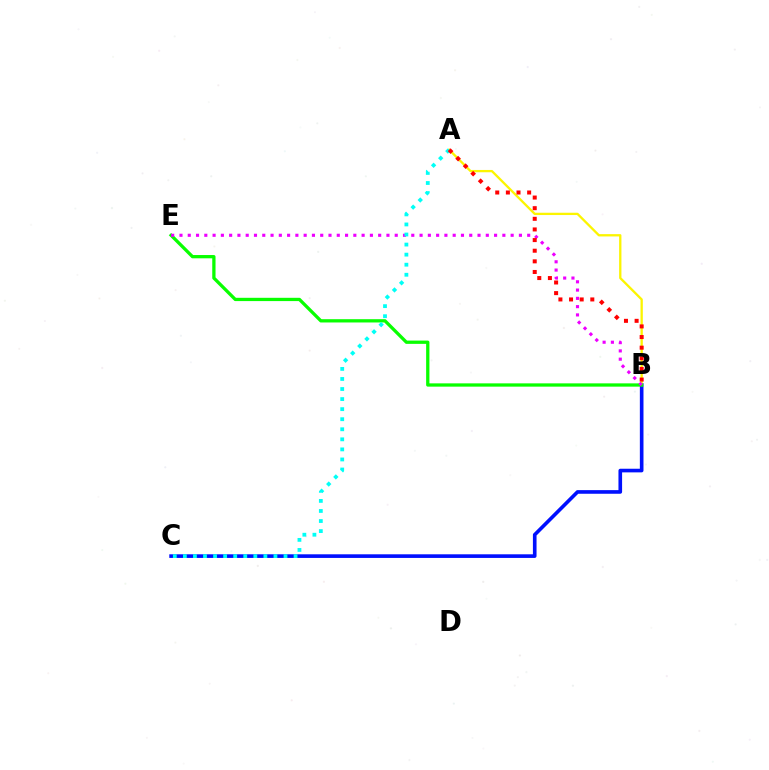{('B', 'C'): [{'color': '#0010ff', 'line_style': 'solid', 'thickness': 2.61}], ('A', 'B'): [{'color': '#fcf500', 'line_style': 'solid', 'thickness': 1.66}, {'color': '#ff0000', 'line_style': 'dotted', 'thickness': 2.89}], ('B', 'E'): [{'color': '#08ff00', 'line_style': 'solid', 'thickness': 2.36}, {'color': '#ee00ff', 'line_style': 'dotted', 'thickness': 2.25}], ('A', 'C'): [{'color': '#00fff6', 'line_style': 'dotted', 'thickness': 2.73}]}